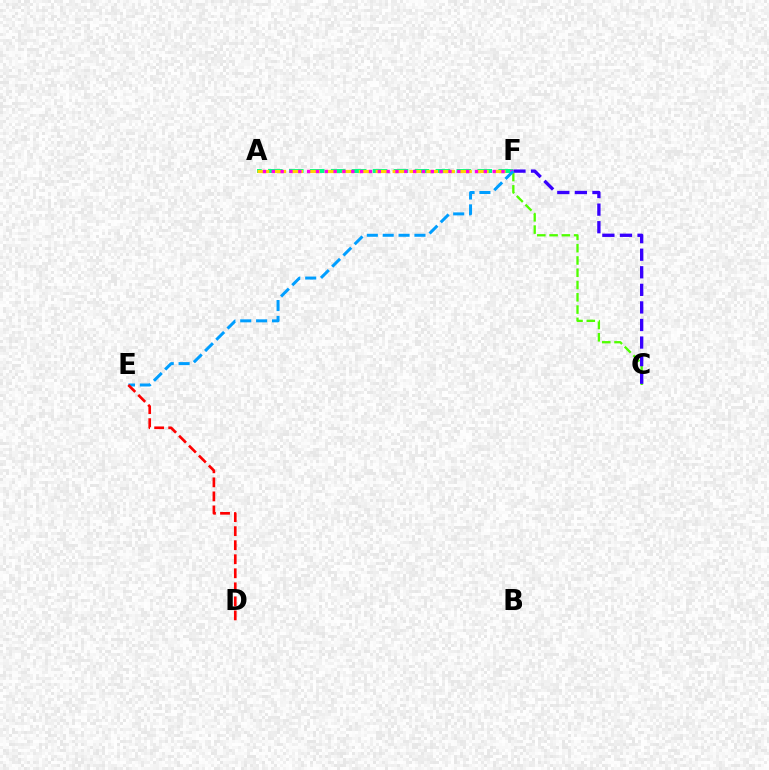{('A', 'F'): [{'color': '#00ff86', 'line_style': 'dashed', 'thickness': 2.84}, {'color': '#ffd500', 'line_style': 'dashed', 'thickness': 2.29}, {'color': '#ff00ed', 'line_style': 'dotted', 'thickness': 2.4}], ('C', 'F'): [{'color': '#4fff00', 'line_style': 'dashed', 'thickness': 1.67}, {'color': '#3700ff', 'line_style': 'dashed', 'thickness': 2.39}], ('E', 'F'): [{'color': '#009eff', 'line_style': 'dashed', 'thickness': 2.16}], ('D', 'E'): [{'color': '#ff0000', 'line_style': 'dashed', 'thickness': 1.91}]}